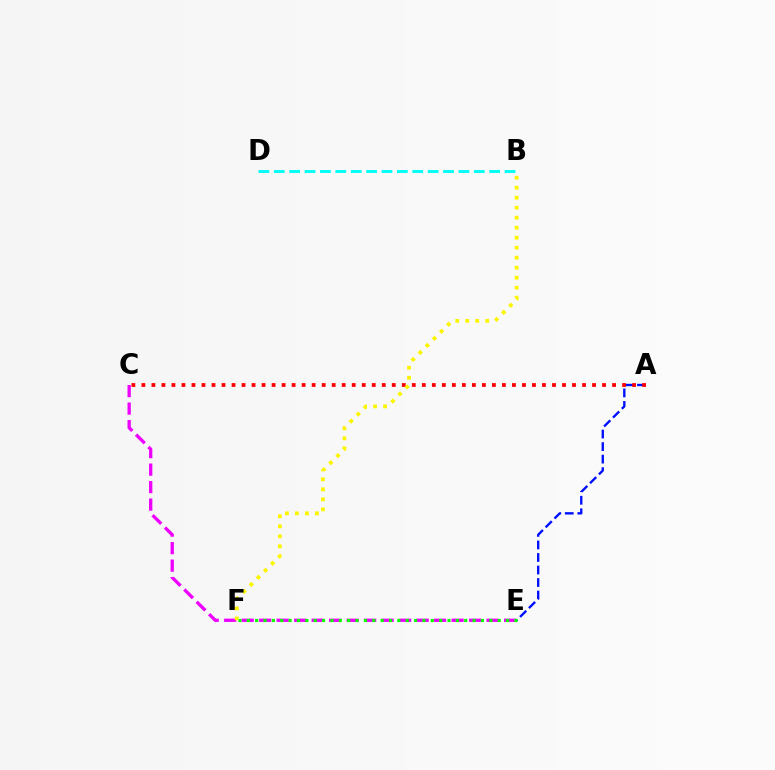{('A', 'E'): [{'color': '#0010ff', 'line_style': 'dashed', 'thickness': 1.7}], ('A', 'C'): [{'color': '#ff0000', 'line_style': 'dotted', 'thickness': 2.72}], ('C', 'E'): [{'color': '#ee00ff', 'line_style': 'dashed', 'thickness': 2.38}], ('B', 'D'): [{'color': '#00fff6', 'line_style': 'dashed', 'thickness': 2.09}], ('E', 'F'): [{'color': '#08ff00', 'line_style': 'dotted', 'thickness': 2.27}], ('B', 'F'): [{'color': '#fcf500', 'line_style': 'dotted', 'thickness': 2.72}]}